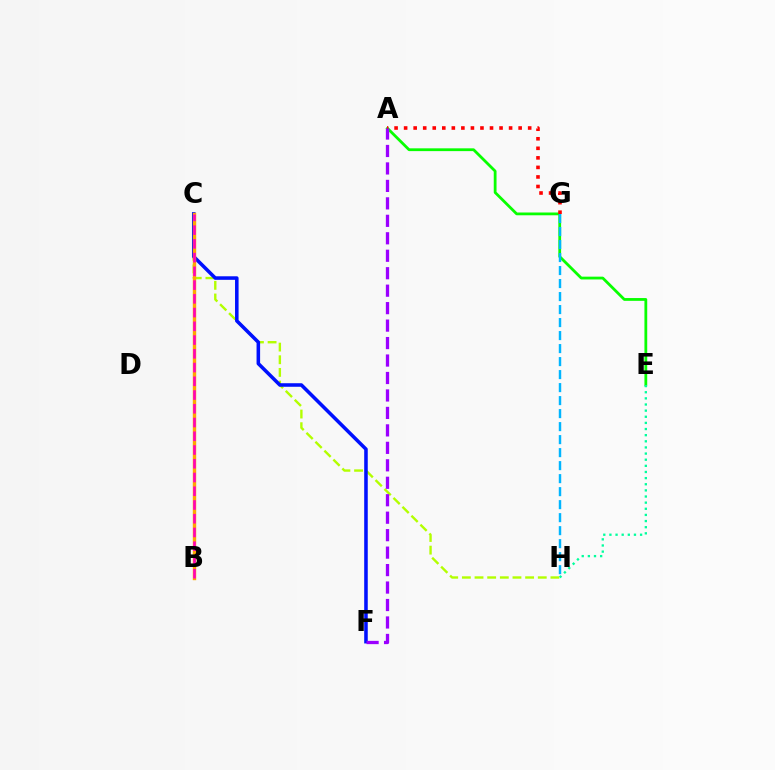{('A', 'E'): [{'color': '#08ff00', 'line_style': 'solid', 'thickness': 2.01}], ('C', 'H'): [{'color': '#b3ff00', 'line_style': 'dashed', 'thickness': 1.72}], ('C', 'F'): [{'color': '#0010ff', 'line_style': 'solid', 'thickness': 2.55}], ('A', 'G'): [{'color': '#ff0000', 'line_style': 'dotted', 'thickness': 2.59}], ('B', 'C'): [{'color': '#ffa500', 'line_style': 'solid', 'thickness': 2.45}, {'color': '#ff00bd', 'line_style': 'dashed', 'thickness': 1.87}], ('G', 'H'): [{'color': '#00b5ff', 'line_style': 'dashed', 'thickness': 1.77}], ('E', 'H'): [{'color': '#00ff9d', 'line_style': 'dotted', 'thickness': 1.67}], ('A', 'F'): [{'color': '#9b00ff', 'line_style': 'dashed', 'thickness': 2.37}]}